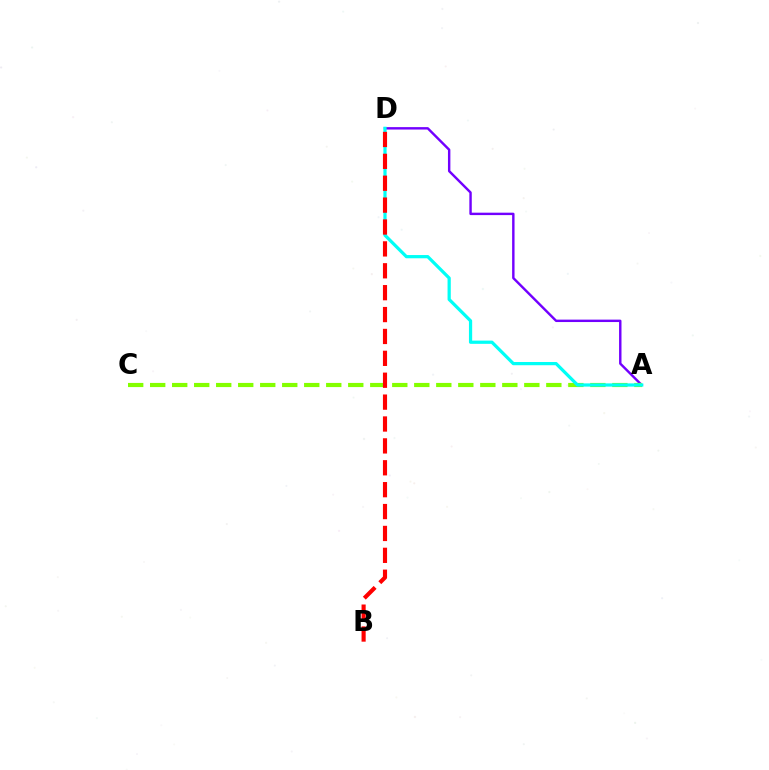{('A', 'D'): [{'color': '#7200ff', 'line_style': 'solid', 'thickness': 1.74}, {'color': '#00fff6', 'line_style': 'solid', 'thickness': 2.32}], ('A', 'C'): [{'color': '#84ff00', 'line_style': 'dashed', 'thickness': 2.99}], ('B', 'D'): [{'color': '#ff0000', 'line_style': 'dashed', 'thickness': 2.97}]}